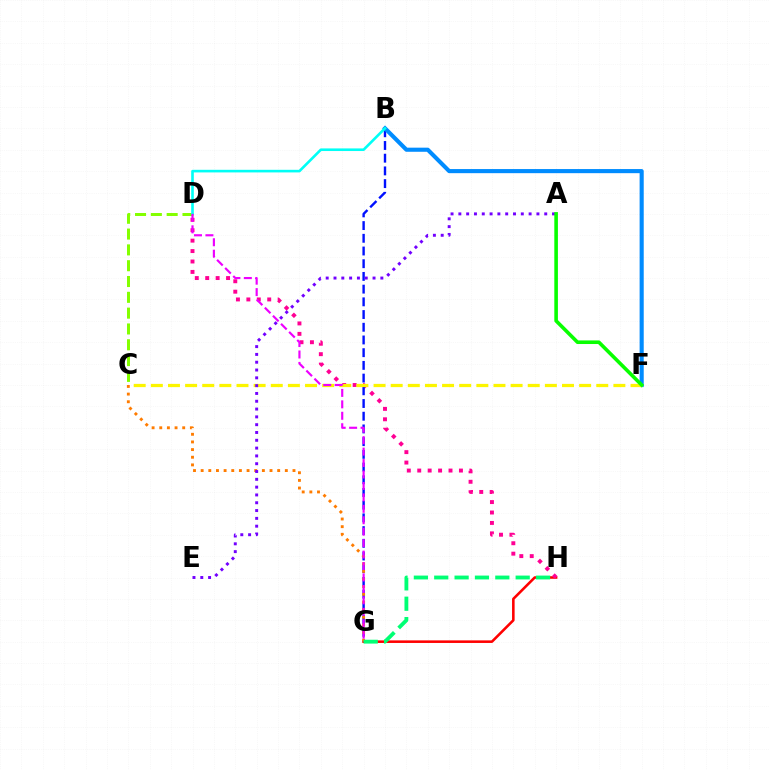{('C', 'D'): [{'color': '#84ff00', 'line_style': 'dashed', 'thickness': 2.15}], ('G', 'H'): [{'color': '#ff0000', 'line_style': 'solid', 'thickness': 1.85}, {'color': '#00ff74', 'line_style': 'dashed', 'thickness': 2.77}], ('D', 'H'): [{'color': '#ff0094', 'line_style': 'dotted', 'thickness': 2.83}], ('B', 'G'): [{'color': '#0010ff', 'line_style': 'dashed', 'thickness': 1.73}], ('B', 'F'): [{'color': '#008cff', 'line_style': 'solid', 'thickness': 2.96}], ('C', 'F'): [{'color': '#fcf500', 'line_style': 'dashed', 'thickness': 2.33}], ('B', 'D'): [{'color': '#00fff6', 'line_style': 'solid', 'thickness': 1.88}], ('C', 'G'): [{'color': '#ff7c00', 'line_style': 'dotted', 'thickness': 2.08}], ('D', 'G'): [{'color': '#ee00ff', 'line_style': 'dashed', 'thickness': 1.55}], ('A', 'E'): [{'color': '#7200ff', 'line_style': 'dotted', 'thickness': 2.12}], ('A', 'F'): [{'color': '#08ff00', 'line_style': 'solid', 'thickness': 2.59}]}